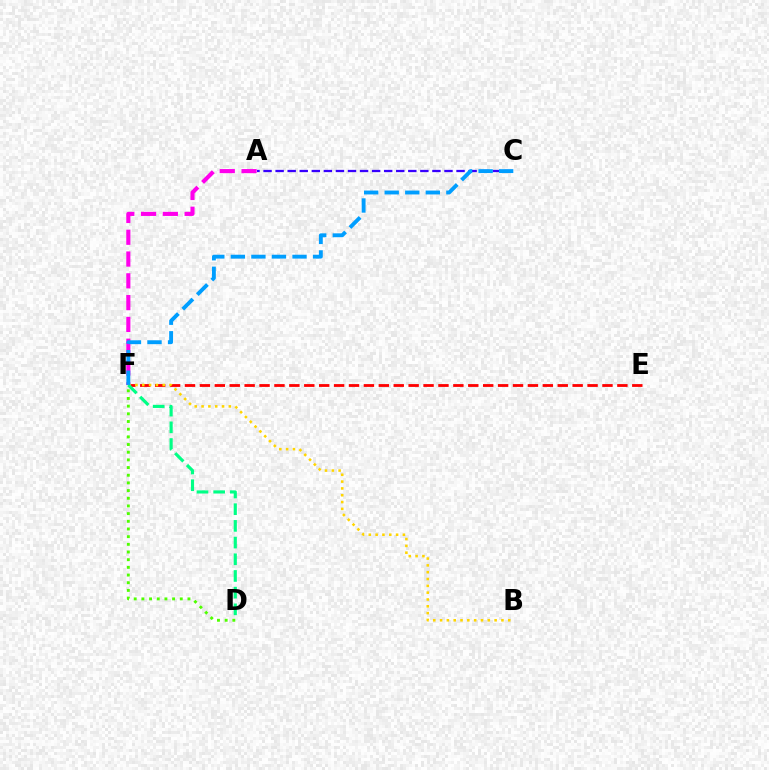{('E', 'F'): [{'color': '#ff0000', 'line_style': 'dashed', 'thickness': 2.03}], ('A', 'C'): [{'color': '#3700ff', 'line_style': 'dashed', 'thickness': 1.64}], ('A', 'F'): [{'color': '#ff00ed', 'line_style': 'dashed', 'thickness': 2.96}], ('B', 'F'): [{'color': '#ffd500', 'line_style': 'dotted', 'thickness': 1.85}], ('D', 'F'): [{'color': '#00ff86', 'line_style': 'dashed', 'thickness': 2.27}, {'color': '#4fff00', 'line_style': 'dotted', 'thickness': 2.09}], ('C', 'F'): [{'color': '#009eff', 'line_style': 'dashed', 'thickness': 2.79}]}